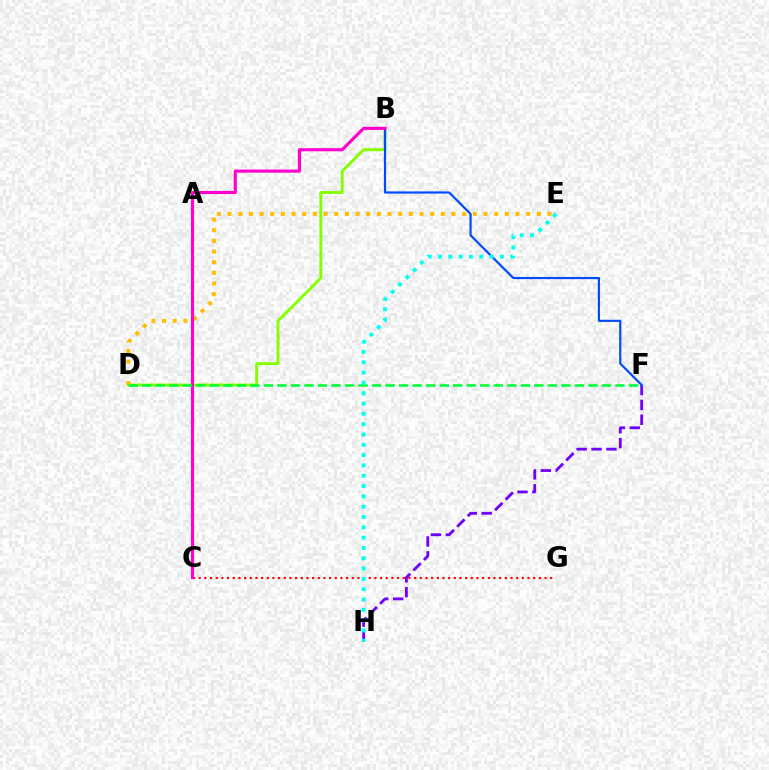{('C', 'G'): [{'color': '#ff0000', 'line_style': 'dotted', 'thickness': 1.54}], ('F', 'H'): [{'color': '#7200ff', 'line_style': 'dashed', 'thickness': 2.02}], ('B', 'D'): [{'color': '#84ff00', 'line_style': 'solid', 'thickness': 2.08}], ('D', 'E'): [{'color': '#ffbd00', 'line_style': 'dotted', 'thickness': 2.9}], ('B', 'F'): [{'color': '#004bff', 'line_style': 'solid', 'thickness': 1.57}], ('B', 'C'): [{'color': '#ff00cf', 'line_style': 'solid', 'thickness': 2.24}], ('D', 'F'): [{'color': '#00ff39', 'line_style': 'dashed', 'thickness': 1.84}], ('E', 'H'): [{'color': '#00fff6', 'line_style': 'dotted', 'thickness': 2.8}]}